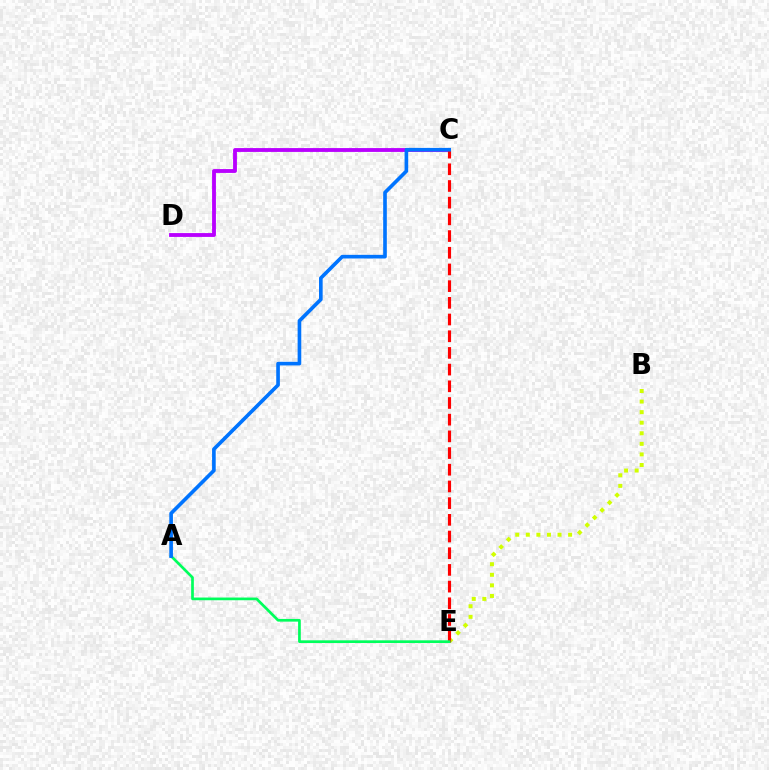{('B', 'E'): [{'color': '#d1ff00', 'line_style': 'dotted', 'thickness': 2.87}], ('C', 'D'): [{'color': '#b900ff', 'line_style': 'solid', 'thickness': 2.76}], ('C', 'E'): [{'color': '#ff0000', 'line_style': 'dashed', 'thickness': 2.27}], ('A', 'E'): [{'color': '#00ff5c', 'line_style': 'solid', 'thickness': 1.95}], ('A', 'C'): [{'color': '#0074ff', 'line_style': 'solid', 'thickness': 2.62}]}